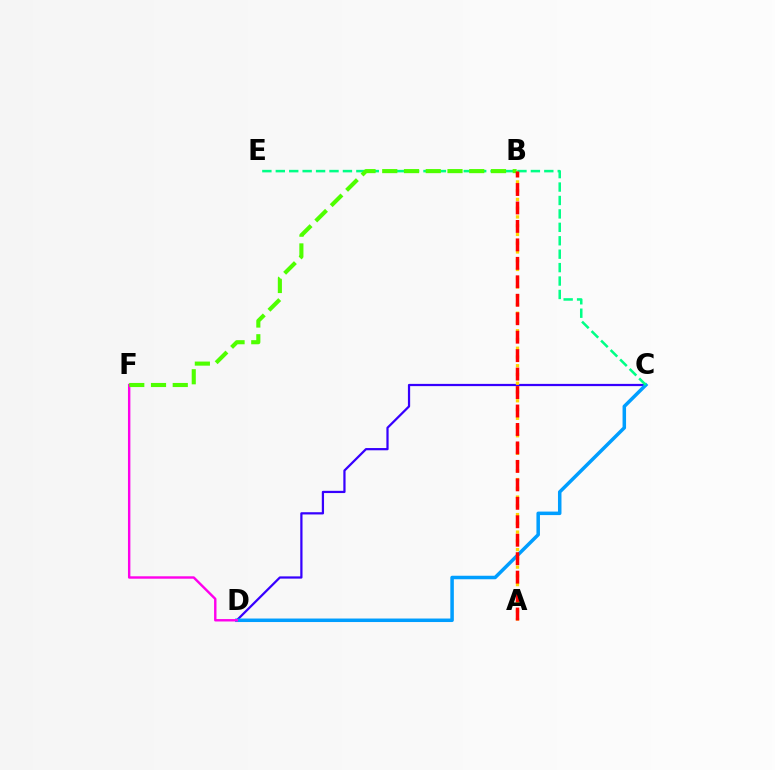{('C', 'D'): [{'color': '#3700ff', 'line_style': 'solid', 'thickness': 1.61}, {'color': '#009eff', 'line_style': 'solid', 'thickness': 2.53}], ('A', 'B'): [{'color': '#ffd500', 'line_style': 'dotted', 'thickness': 2.38}, {'color': '#ff0000', 'line_style': 'dashed', 'thickness': 2.51}], ('D', 'F'): [{'color': '#ff00ed', 'line_style': 'solid', 'thickness': 1.74}], ('C', 'E'): [{'color': '#00ff86', 'line_style': 'dashed', 'thickness': 1.82}], ('B', 'F'): [{'color': '#4fff00', 'line_style': 'dashed', 'thickness': 2.95}]}